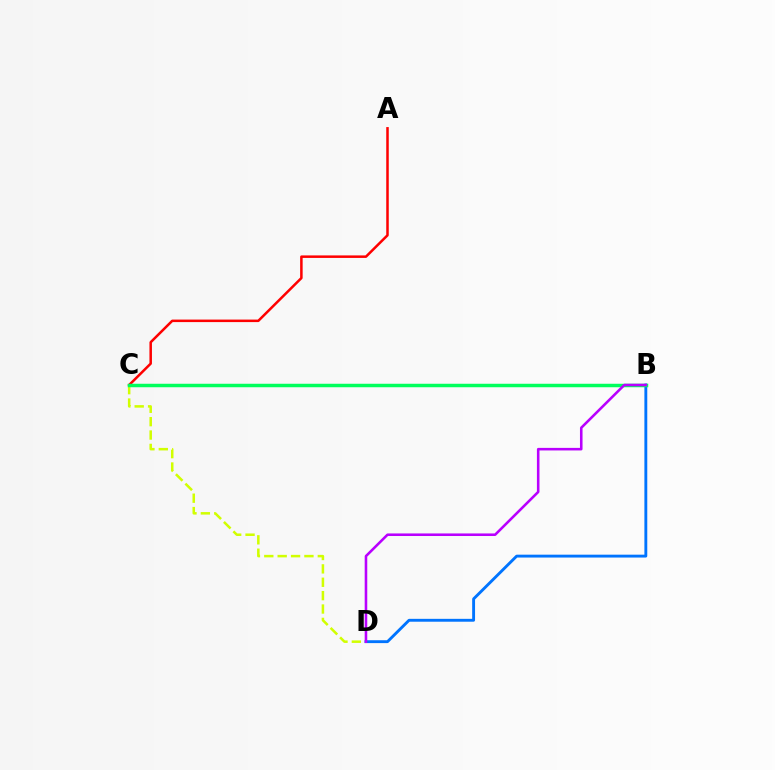{('B', 'D'): [{'color': '#0074ff', 'line_style': 'solid', 'thickness': 2.07}, {'color': '#b900ff', 'line_style': 'solid', 'thickness': 1.85}], ('C', 'D'): [{'color': '#d1ff00', 'line_style': 'dashed', 'thickness': 1.82}], ('A', 'C'): [{'color': '#ff0000', 'line_style': 'solid', 'thickness': 1.81}], ('B', 'C'): [{'color': '#00ff5c', 'line_style': 'solid', 'thickness': 2.51}]}